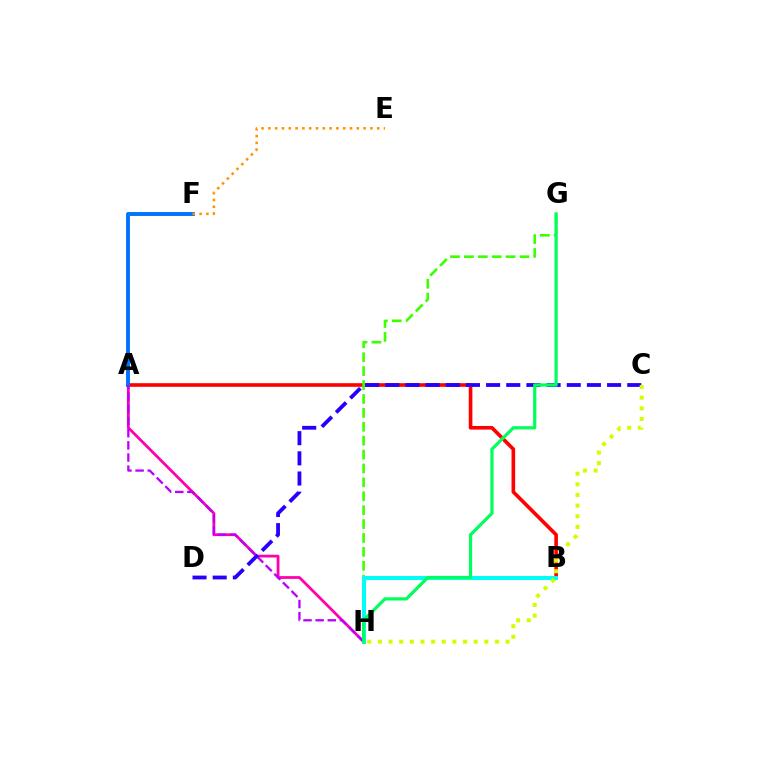{('A', 'B'): [{'color': '#ff0000', 'line_style': 'solid', 'thickness': 2.61}], ('A', 'H'): [{'color': '#ff00ac', 'line_style': 'solid', 'thickness': 1.99}, {'color': '#b900ff', 'line_style': 'dashed', 'thickness': 1.65}], ('G', 'H'): [{'color': '#3dff00', 'line_style': 'dashed', 'thickness': 1.89}, {'color': '#00ff5c', 'line_style': 'solid', 'thickness': 2.3}], ('A', 'F'): [{'color': '#0074ff', 'line_style': 'solid', 'thickness': 2.82}], ('B', 'H'): [{'color': '#00fff6', 'line_style': 'solid', 'thickness': 2.86}], ('C', 'D'): [{'color': '#2500ff', 'line_style': 'dashed', 'thickness': 2.74}], ('E', 'F'): [{'color': '#ff9400', 'line_style': 'dotted', 'thickness': 1.85}], ('C', 'H'): [{'color': '#d1ff00', 'line_style': 'dotted', 'thickness': 2.89}]}